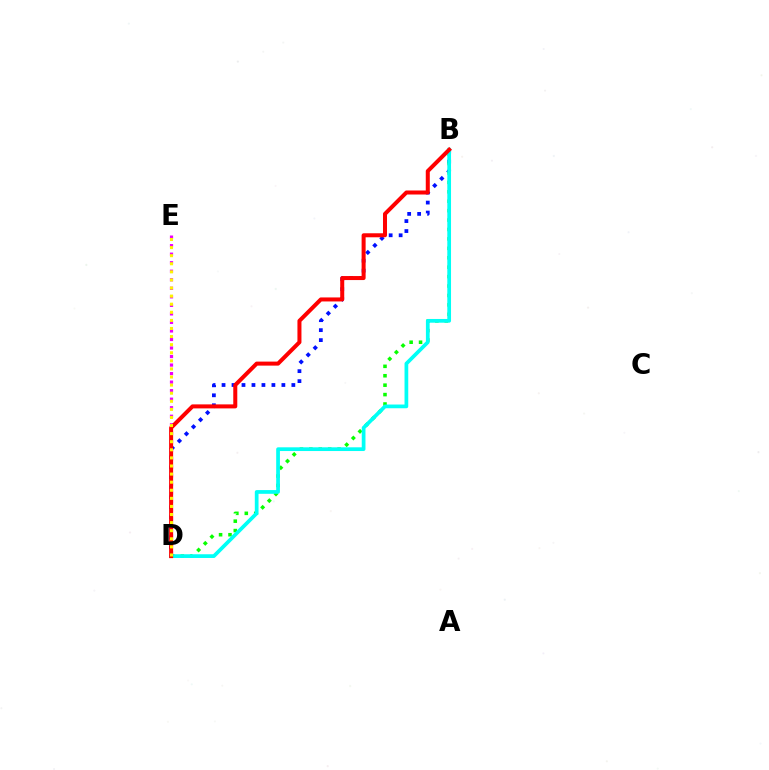{('B', 'D'): [{'color': '#0010ff', 'line_style': 'dotted', 'thickness': 2.71}, {'color': '#08ff00', 'line_style': 'dotted', 'thickness': 2.56}, {'color': '#00fff6', 'line_style': 'solid', 'thickness': 2.68}, {'color': '#ff0000', 'line_style': 'solid', 'thickness': 2.89}], ('D', 'E'): [{'color': '#ee00ff', 'line_style': 'dotted', 'thickness': 2.32}, {'color': '#fcf500', 'line_style': 'dotted', 'thickness': 2.2}]}